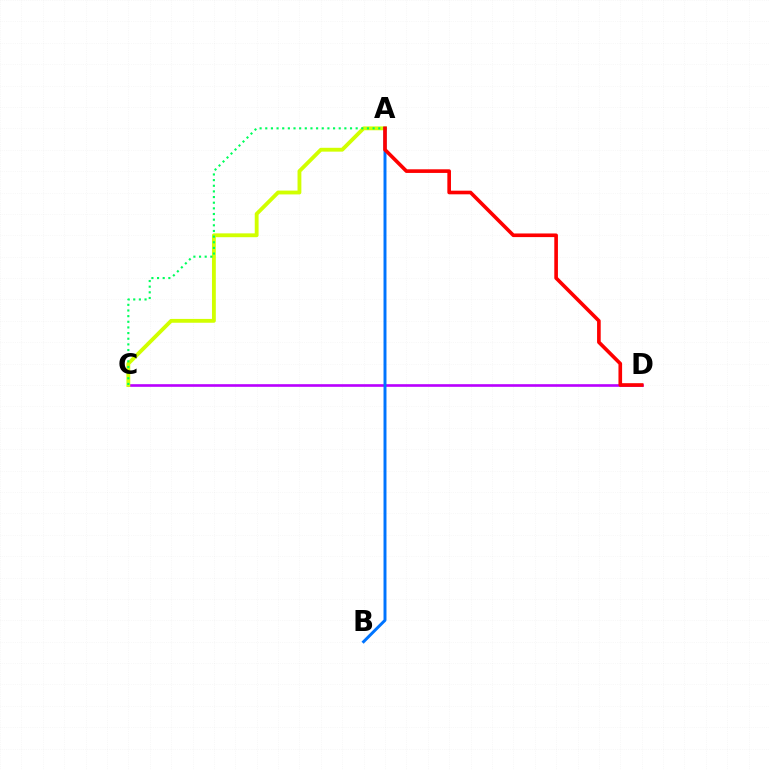{('C', 'D'): [{'color': '#b900ff', 'line_style': 'solid', 'thickness': 1.9}], ('A', 'C'): [{'color': '#d1ff00', 'line_style': 'solid', 'thickness': 2.76}, {'color': '#00ff5c', 'line_style': 'dotted', 'thickness': 1.54}], ('A', 'B'): [{'color': '#0074ff', 'line_style': 'solid', 'thickness': 2.13}], ('A', 'D'): [{'color': '#ff0000', 'line_style': 'solid', 'thickness': 2.62}]}